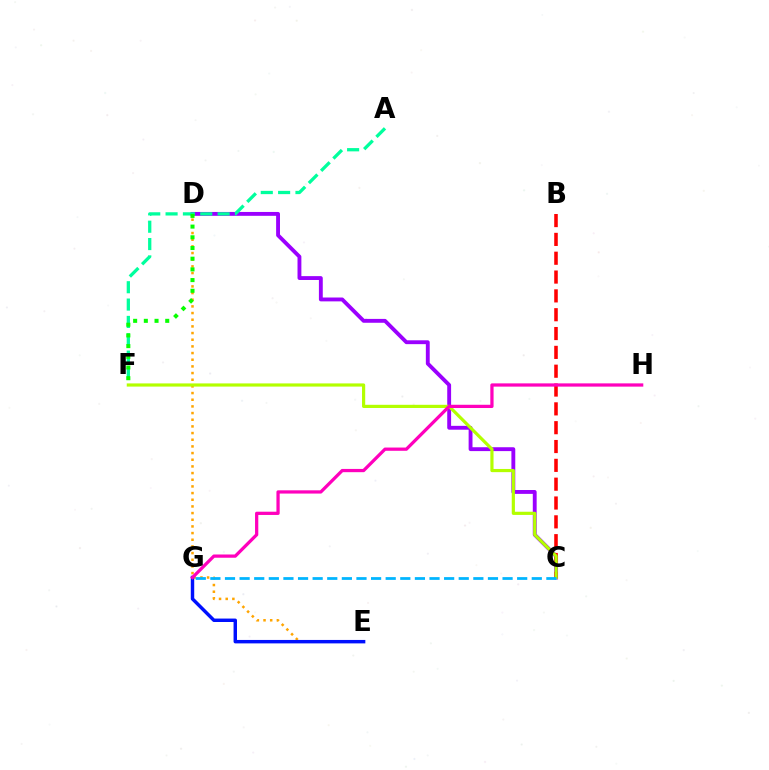{('C', 'D'): [{'color': '#9b00ff', 'line_style': 'solid', 'thickness': 2.78}], ('B', 'C'): [{'color': '#ff0000', 'line_style': 'dashed', 'thickness': 2.56}], ('D', 'E'): [{'color': '#ffa500', 'line_style': 'dotted', 'thickness': 1.81}], ('C', 'F'): [{'color': '#b3ff00', 'line_style': 'solid', 'thickness': 2.29}], ('E', 'G'): [{'color': '#0010ff', 'line_style': 'solid', 'thickness': 2.48}], ('A', 'F'): [{'color': '#00ff9d', 'line_style': 'dashed', 'thickness': 2.36}], ('G', 'H'): [{'color': '#ff00bd', 'line_style': 'solid', 'thickness': 2.34}], ('D', 'F'): [{'color': '#08ff00', 'line_style': 'dotted', 'thickness': 2.91}], ('C', 'G'): [{'color': '#00b5ff', 'line_style': 'dashed', 'thickness': 1.98}]}